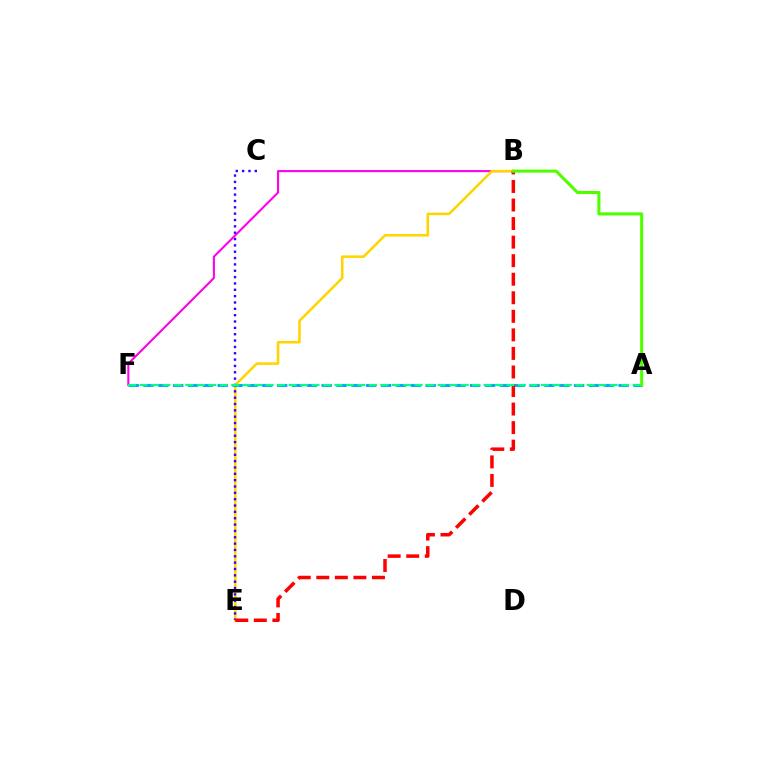{('B', 'F'): [{'color': '#ff00ed', 'line_style': 'solid', 'thickness': 1.51}], ('B', 'E'): [{'color': '#ffd500', 'line_style': 'solid', 'thickness': 1.84}, {'color': '#ff0000', 'line_style': 'dashed', 'thickness': 2.52}], ('C', 'E'): [{'color': '#3700ff', 'line_style': 'dotted', 'thickness': 1.72}], ('A', 'F'): [{'color': '#009eff', 'line_style': 'dashed', 'thickness': 2.02}, {'color': '#00ff86', 'line_style': 'dashed', 'thickness': 1.56}], ('A', 'B'): [{'color': '#4fff00', 'line_style': 'solid', 'thickness': 2.21}]}